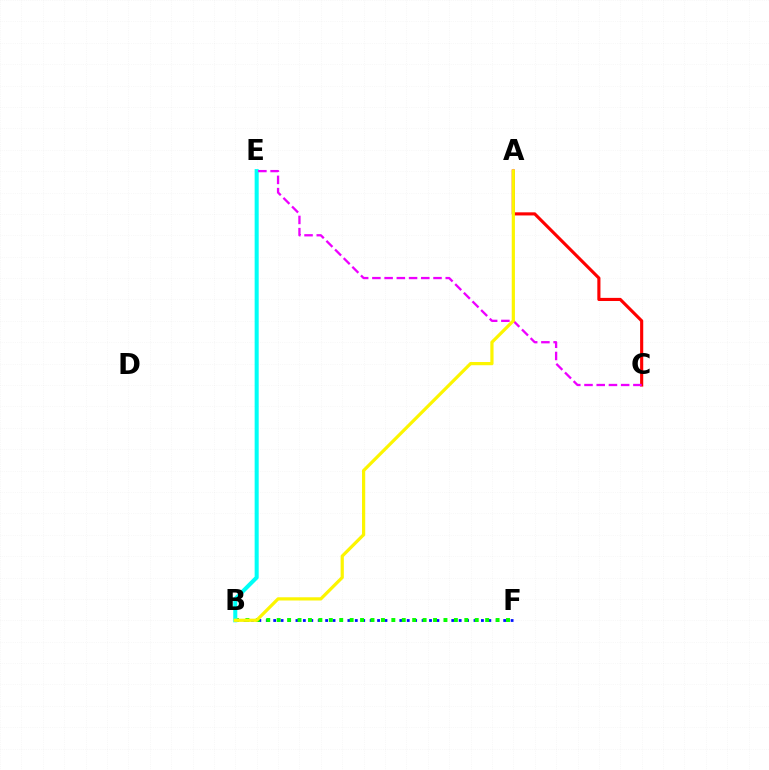{('B', 'F'): [{'color': '#0010ff', 'line_style': 'dotted', 'thickness': 2.02}, {'color': '#08ff00', 'line_style': 'dotted', 'thickness': 2.83}], ('B', 'E'): [{'color': '#00fff6', 'line_style': 'solid', 'thickness': 2.91}], ('A', 'C'): [{'color': '#ff0000', 'line_style': 'solid', 'thickness': 2.25}], ('C', 'E'): [{'color': '#ee00ff', 'line_style': 'dashed', 'thickness': 1.66}], ('A', 'B'): [{'color': '#fcf500', 'line_style': 'solid', 'thickness': 2.31}]}